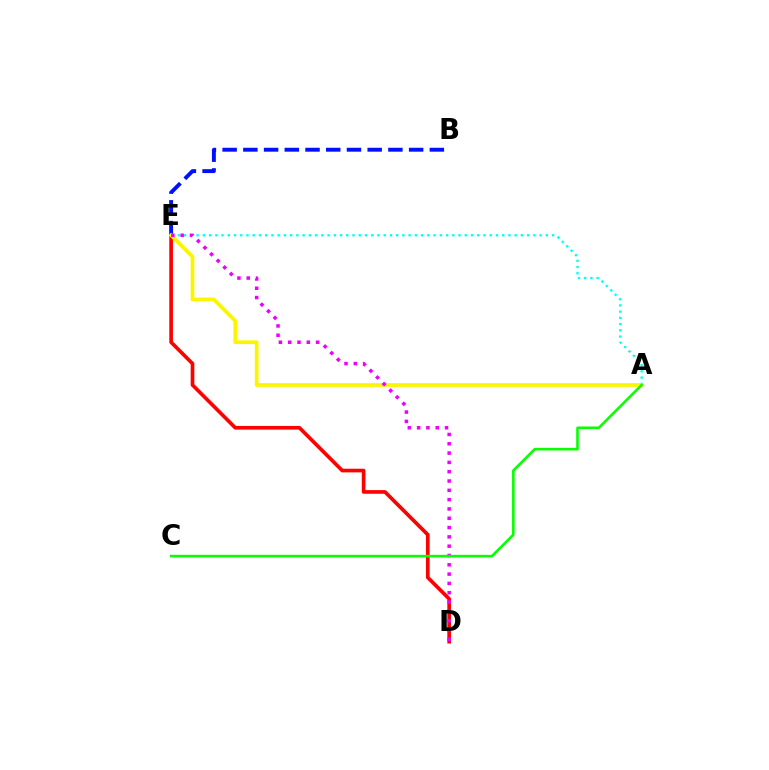{('B', 'E'): [{'color': '#0010ff', 'line_style': 'dashed', 'thickness': 2.81}], ('A', 'E'): [{'color': '#00fff6', 'line_style': 'dotted', 'thickness': 1.69}, {'color': '#fcf500', 'line_style': 'solid', 'thickness': 2.67}], ('D', 'E'): [{'color': '#ff0000', 'line_style': 'solid', 'thickness': 2.64}, {'color': '#ee00ff', 'line_style': 'dotted', 'thickness': 2.53}], ('A', 'C'): [{'color': '#08ff00', 'line_style': 'solid', 'thickness': 1.86}]}